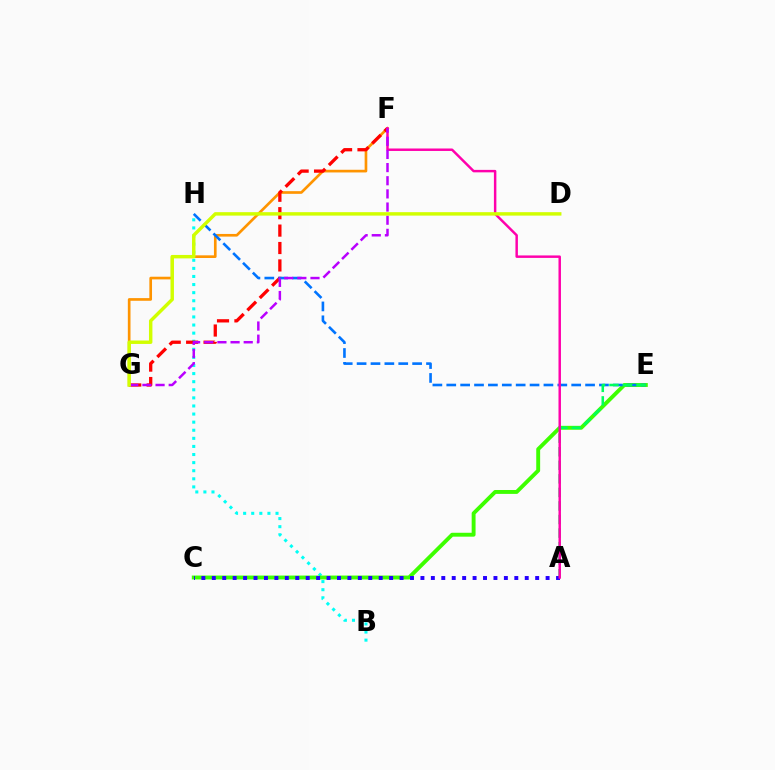{('F', 'G'): [{'color': '#ff9400', 'line_style': 'solid', 'thickness': 1.92}, {'color': '#ff0000', 'line_style': 'dashed', 'thickness': 2.37}, {'color': '#b900ff', 'line_style': 'dashed', 'thickness': 1.79}], ('B', 'H'): [{'color': '#00fff6', 'line_style': 'dotted', 'thickness': 2.2}], ('C', 'E'): [{'color': '#3dff00', 'line_style': 'solid', 'thickness': 2.8}], ('E', 'H'): [{'color': '#0074ff', 'line_style': 'dashed', 'thickness': 1.89}], ('A', 'E'): [{'color': '#00ff5c', 'line_style': 'dashed', 'thickness': 1.84}], ('A', 'C'): [{'color': '#2500ff', 'line_style': 'dotted', 'thickness': 2.83}], ('A', 'F'): [{'color': '#ff00ac', 'line_style': 'solid', 'thickness': 1.78}], ('D', 'G'): [{'color': '#d1ff00', 'line_style': 'solid', 'thickness': 2.48}]}